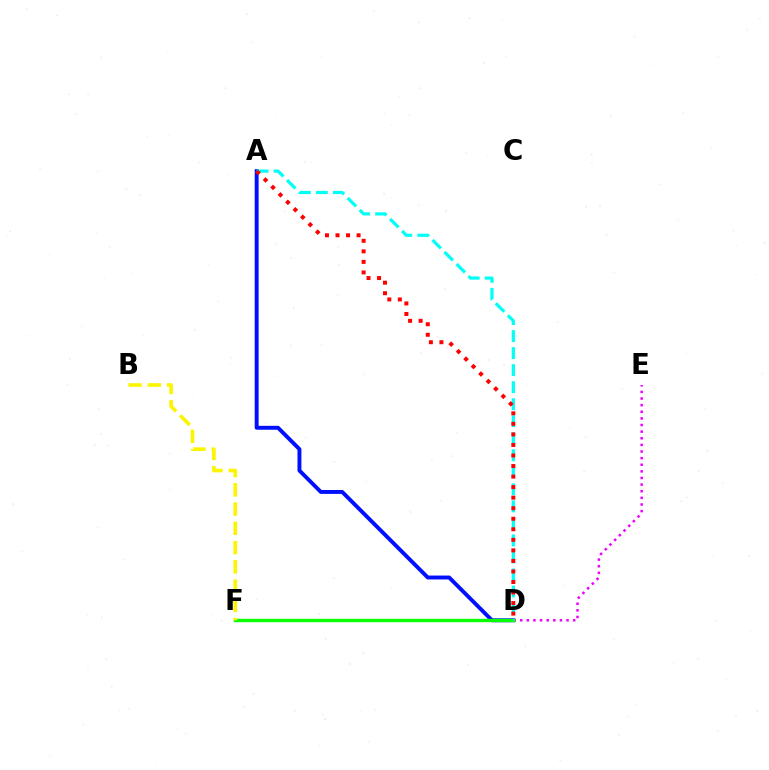{('A', 'D'): [{'color': '#0010ff', 'line_style': 'solid', 'thickness': 2.81}, {'color': '#00fff6', 'line_style': 'dashed', 'thickness': 2.31}, {'color': '#ff0000', 'line_style': 'dotted', 'thickness': 2.86}], ('D', 'E'): [{'color': '#ee00ff', 'line_style': 'dotted', 'thickness': 1.8}], ('D', 'F'): [{'color': '#08ff00', 'line_style': 'solid', 'thickness': 2.42}], ('B', 'F'): [{'color': '#fcf500', 'line_style': 'dashed', 'thickness': 2.62}]}